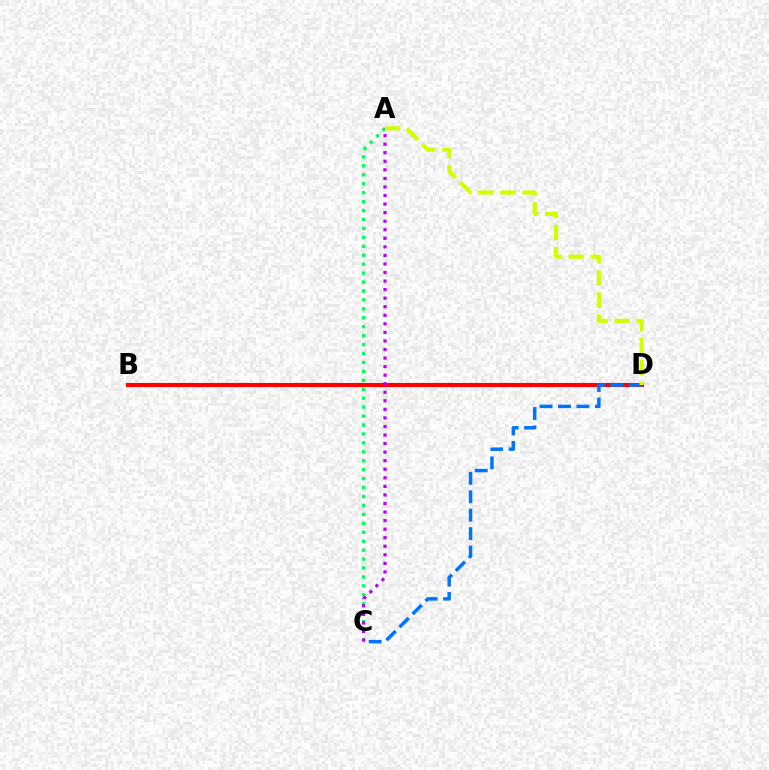{('B', 'D'): [{'color': '#ff0000', 'line_style': 'solid', 'thickness': 2.95}], ('C', 'D'): [{'color': '#0074ff', 'line_style': 'dashed', 'thickness': 2.5}], ('A', 'C'): [{'color': '#00ff5c', 'line_style': 'dotted', 'thickness': 2.43}, {'color': '#b900ff', 'line_style': 'dotted', 'thickness': 2.32}], ('A', 'D'): [{'color': '#d1ff00', 'line_style': 'dashed', 'thickness': 3.0}]}